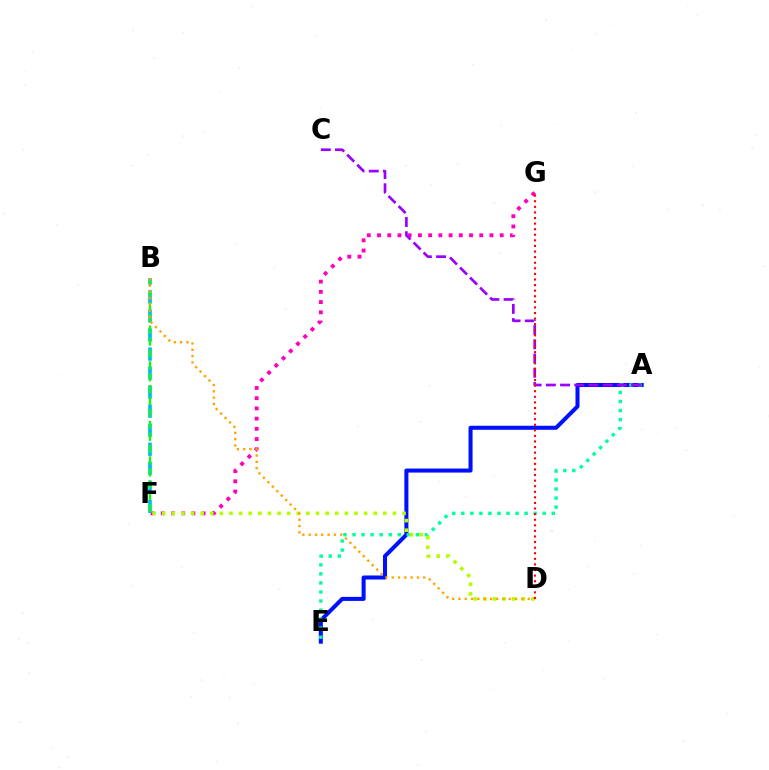{('F', 'G'): [{'color': '#ff00bd', 'line_style': 'dotted', 'thickness': 2.78}], ('A', 'E'): [{'color': '#0010ff', 'line_style': 'solid', 'thickness': 2.9}, {'color': '#00ff9d', 'line_style': 'dotted', 'thickness': 2.46}], ('D', 'F'): [{'color': '#b3ff00', 'line_style': 'dotted', 'thickness': 2.61}], ('A', 'C'): [{'color': '#9b00ff', 'line_style': 'dashed', 'thickness': 1.93}], ('B', 'F'): [{'color': '#00b5ff', 'line_style': 'dashed', 'thickness': 2.59}, {'color': '#08ff00', 'line_style': 'dashed', 'thickness': 1.62}], ('B', 'D'): [{'color': '#ffa500', 'line_style': 'dotted', 'thickness': 1.71}], ('D', 'G'): [{'color': '#ff0000', 'line_style': 'dotted', 'thickness': 1.52}]}